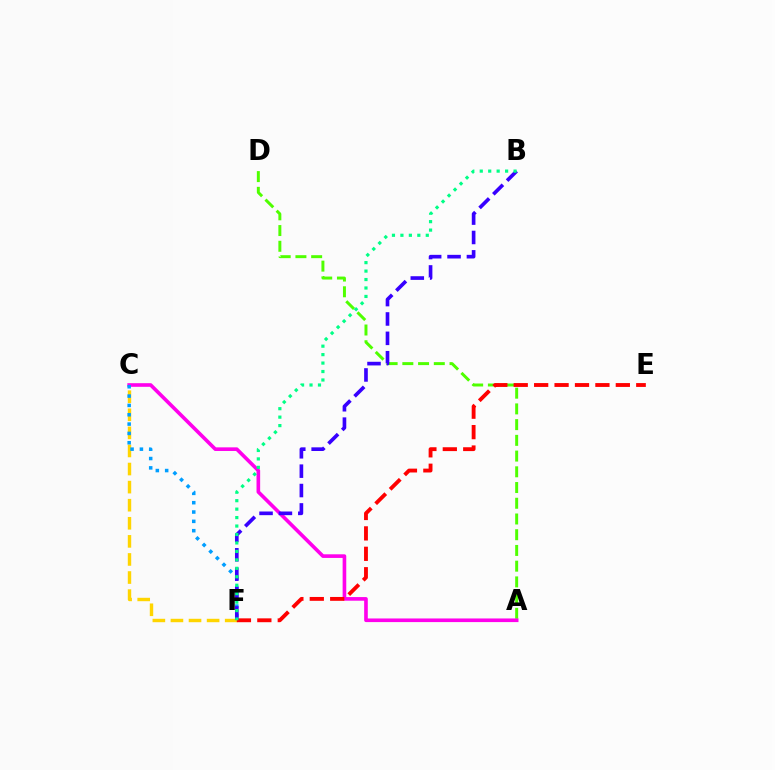{('C', 'F'): [{'color': '#ffd500', 'line_style': 'dashed', 'thickness': 2.46}, {'color': '#009eff', 'line_style': 'dotted', 'thickness': 2.54}], ('A', 'D'): [{'color': '#4fff00', 'line_style': 'dashed', 'thickness': 2.14}], ('A', 'C'): [{'color': '#ff00ed', 'line_style': 'solid', 'thickness': 2.61}], ('E', 'F'): [{'color': '#ff0000', 'line_style': 'dashed', 'thickness': 2.77}], ('B', 'F'): [{'color': '#3700ff', 'line_style': 'dashed', 'thickness': 2.63}, {'color': '#00ff86', 'line_style': 'dotted', 'thickness': 2.3}]}